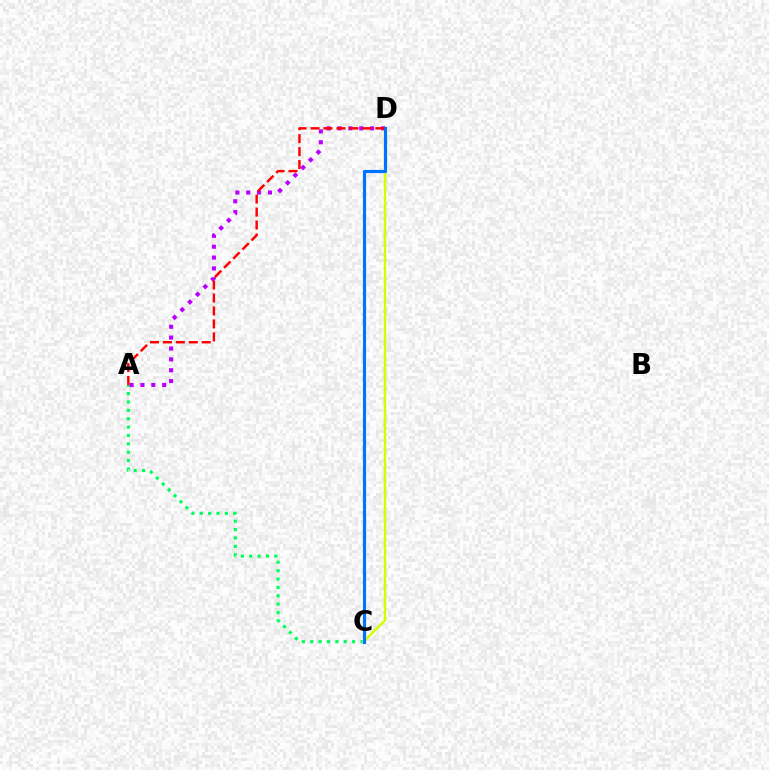{('A', 'C'): [{'color': '#00ff5c', 'line_style': 'dotted', 'thickness': 2.28}], ('C', 'D'): [{'color': '#d1ff00', 'line_style': 'solid', 'thickness': 1.77}, {'color': '#0074ff', 'line_style': 'solid', 'thickness': 2.27}], ('A', 'D'): [{'color': '#b900ff', 'line_style': 'dotted', 'thickness': 2.95}, {'color': '#ff0000', 'line_style': 'dashed', 'thickness': 1.76}]}